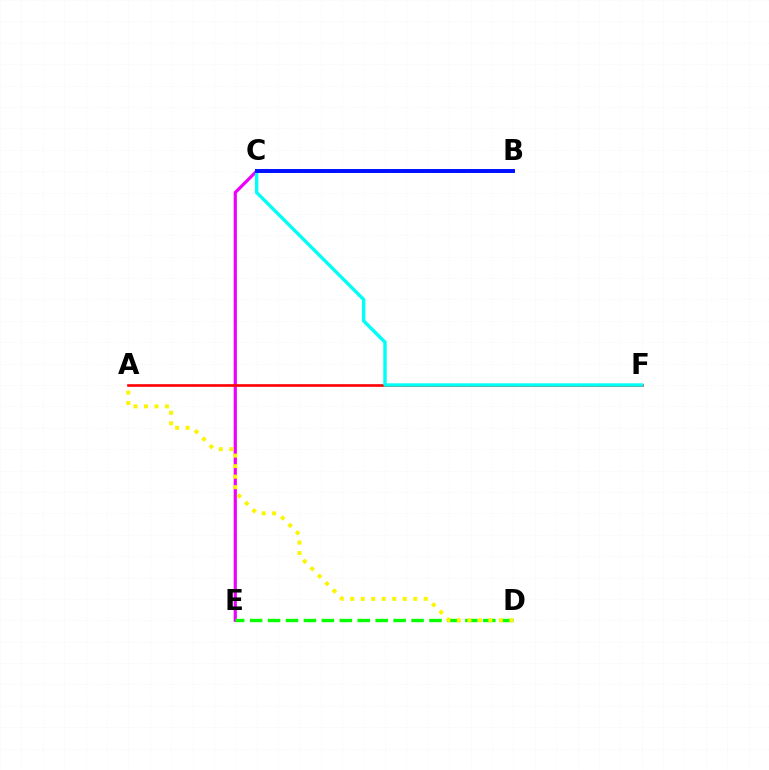{('C', 'E'): [{'color': '#ee00ff', 'line_style': 'solid', 'thickness': 2.3}], ('A', 'F'): [{'color': '#ff0000', 'line_style': 'solid', 'thickness': 1.89}], ('C', 'F'): [{'color': '#00fff6', 'line_style': 'solid', 'thickness': 2.44}], ('D', 'E'): [{'color': '#08ff00', 'line_style': 'dashed', 'thickness': 2.44}], ('A', 'D'): [{'color': '#fcf500', 'line_style': 'dotted', 'thickness': 2.85}], ('B', 'C'): [{'color': '#0010ff', 'line_style': 'solid', 'thickness': 2.84}]}